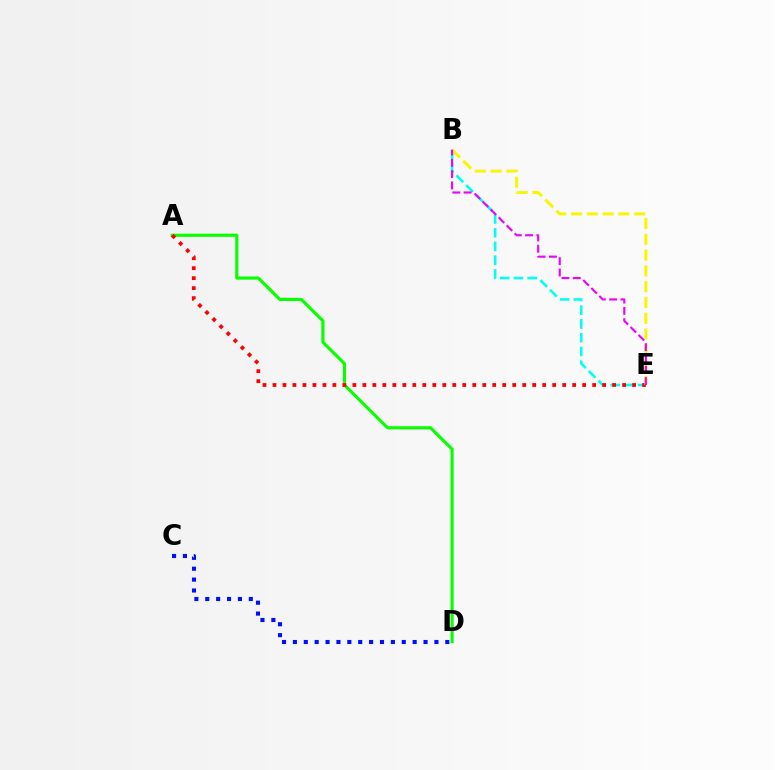{('A', 'D'): [{'color': '#08ff00', 'line_style': 'solid', 'thickness': 2.25}], ('B', 'E'): [{'color': '#00fff6', 'line_style': 'dashed', 'thickness': 1.87}, {'color': '#fcf500', 'line_style': 'dashed', 'thickness': 2.15}, {'color': '#ee00ff', 'line_style': 'dashed', 'thickness': 1.54}], ('C', 'D'): [{'color': '#0010ff', 'line_style': 'dotted', 'thickness': 2.96}], ('A', 'E'): [{'color': '#ff0000', 'line_style': 'dotted', 'thickness': 2.71}]}